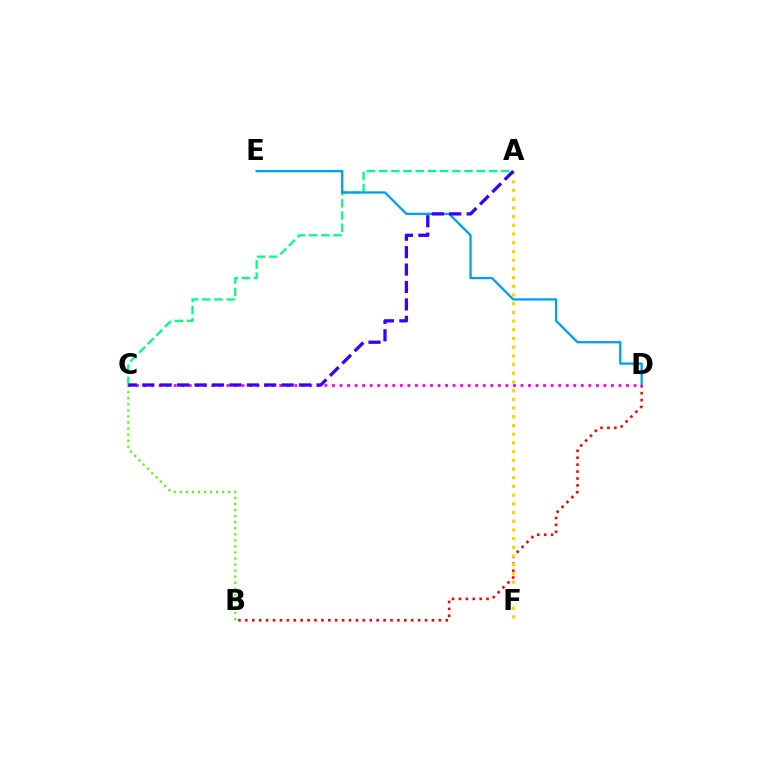{('B', 'D'): [{'color': '#ff0000', 'line_style': 'dotted', 'thickness': 1.88}], ('B', 'C'): [{'color': '#4fff00', 'line_style': 'dotted', 'thickness': 1.65}], ('A', 'C'): [{'color': '#00ff86', 'line_style': 'dashed', 'thickness': 1.66}, {'color': '#3700ff', 'line_style': 'dashed', 'thickness': 2.37}], ('D', 'E'): [{'color': '#009eff', 'line_style': 'solid', 'thickness': 1.65}], ('A', 'F'): [{'color': '#ffd500', 'line_style': 'dotted', 'thickness': 2.36}], ('C', 'D'): [{'color': '#ff00ed', 'line_style': 'dotted', 'thickness': 2.05}]}